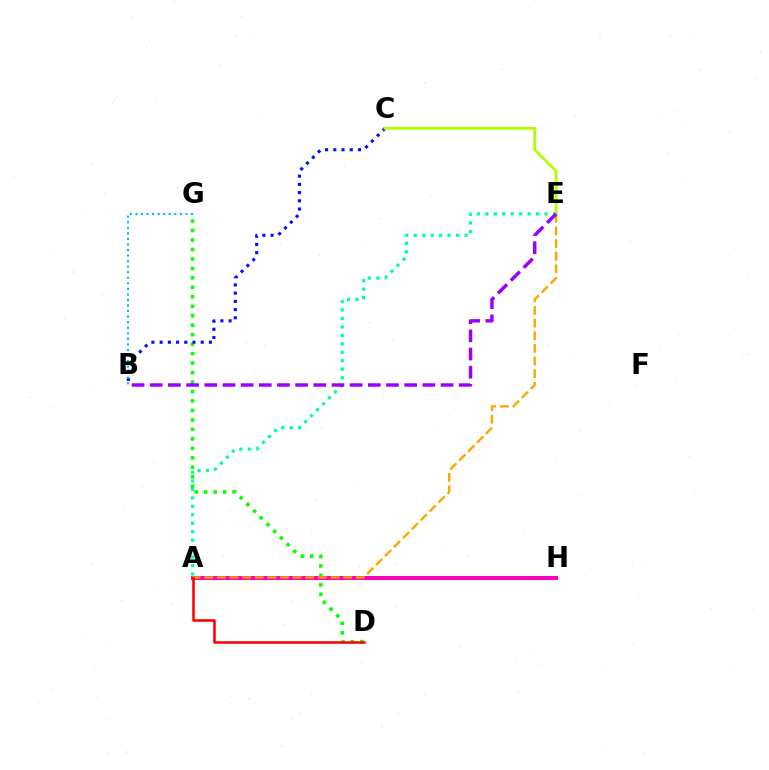{('D', 'G'): [{'color': '#08ff00', 'line_style': 'dotted', 'thickness': 2.57}], ('A', 'H'): [{'color': '#ff00bd', 'line_style': 'solid', 'thickness': 2.89}], ('B', 'C'): [{'color': '#0010ff', 'line_style': 'dotted', 'thickness': 2.23}], ('A', 'E'): [{'color': '#ffa500', 'line_style': 'dashed', 'thickness': 1.72}, {'color': '#00ff9d', 'line_style': 'dotted', 'thickness': 2.3}], ('C', 'E'): [{'color': '#b3ff00', 'line_style': 'solid', 'thickness': 2.01}], ('B', 'G'): [{'color': '#00b5ff', 'line_style': 'dotted', 'thickness': 1.51}], ('B', 'E'): [{'color': '#9b00ff', 'line_style': 'dashed', 'thickness': 2.47}], ('A', 'D'): [{'color': '#ff0000', 'line_style': 'solid', 'thickness': 1.84}]}